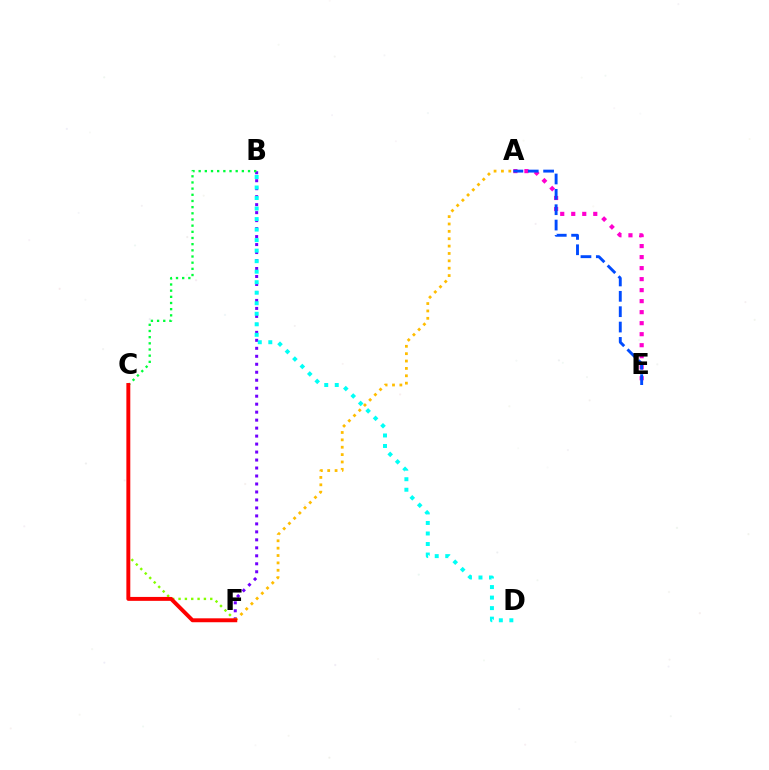{('A', 'E'): [{'color': '#ff00cf', 'line_style': 'dotted', 'thickness': 2.99}, {'color': '#004bff', 'line_style': 'dashed', 'thickness': 2.09}], ('B', 'F'): [{'color': '#7200ff', 'line_style': 'dotted', 'thickness': 2.17}], ('B', 'D'): [{'color': '#00fff6', 'line_style': 'dotted', 'thickness': 2.86}], ('C', 'F'): [{'color': '#84ff00', 'line_style': 'dotted', 'thickness': 1.72}, {'color': '#ff0000', 'line_style': 'solid', 'thickness': 2.82}], ('A', 'F'): [{'color': '#ffbd00', 'line_style': 'dotted', 'thickness': 2.0}], ('B', 'C'): [{'color': '#00ff39', 'line_style': 'dotted', 'thickness': 1.68}]}